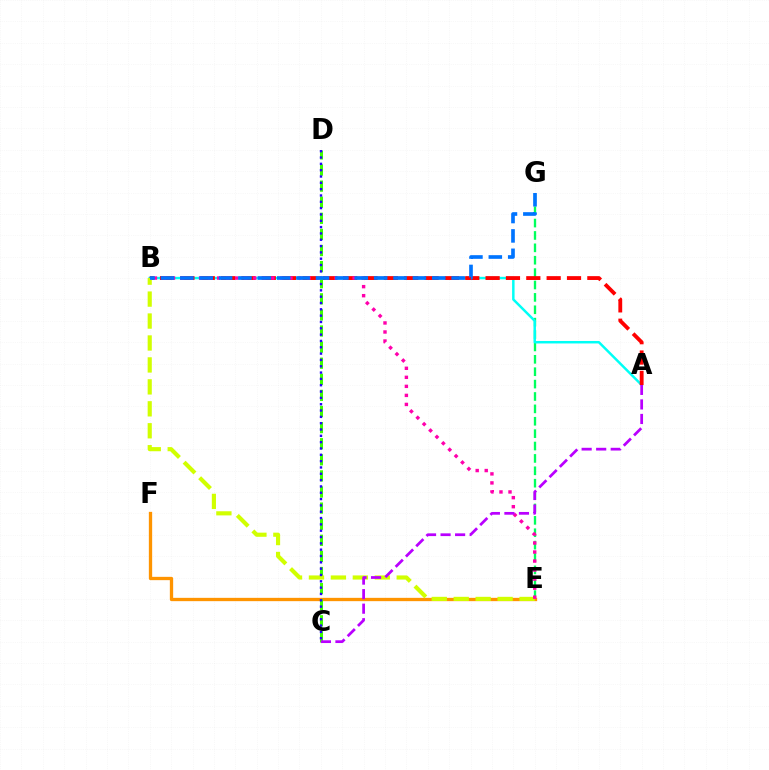{('E', 'G'): [{'color': '#00ff5c', 'line_style': 'dashed', 'thickness': 1.68}], ('A', 'B'): [{'color': '#00fff6', 'line_style': 'solid', 'thickness': 1.78}, {'color': '#ff0000', 'line_style': 'dashed', 'thickness': 2.76}], ('E', 'F'): [{'color': '#ff9400', 'line_style': 'solid', 'thickness': 2.38}], ('C', 'D'): [{'color': '#3dff00', 'line_style': 'dashed', 'thickness': 2.19}, {'color': '#2500ff', 'line_style': 'dotted', 'thickness': 1.72}], ('B', 'E'): [{'color': '#d1ff00', 'line_style': 'dashed', 'thickness': 2.98}, {'color': '#ff00ac', 'line_style': 'dotted', 'thickness': 2.45}], ('A', 'C'): [{'color': '#b900ff', 'line_style': 'dashed', 'thickness': 1.98}], ('B', 'G'): [{'color': '#0074ff', 'line_style': 'dashed', 'thickness': 2.63}]}